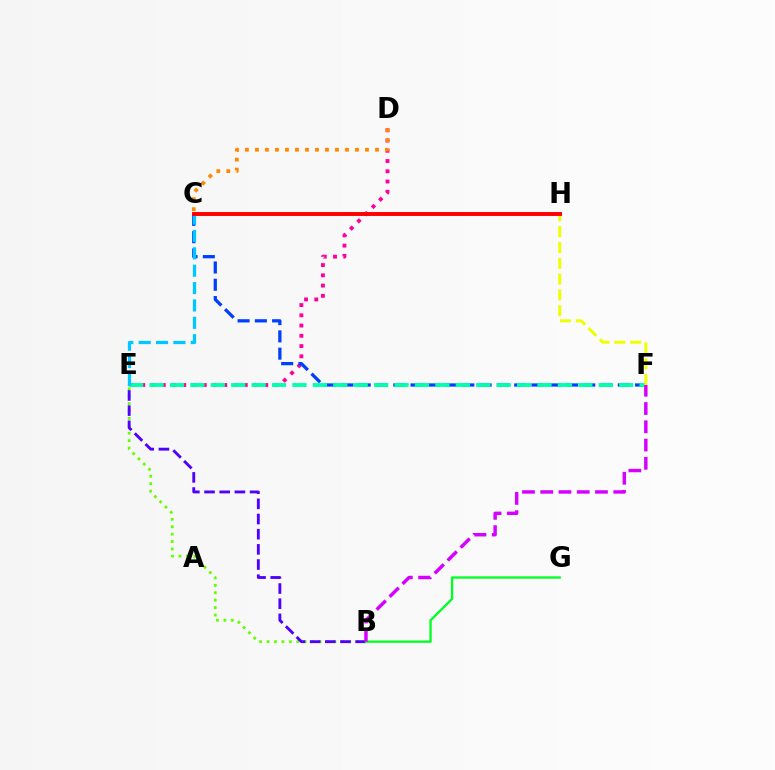{('D', 'E'): [{'color': '#ff00a0', 'line_style': 'dotted', 'thickness': 2.79}], ('B', 'E'): [{'color': '#66ff00', 'line_style': 'dotted', 'thickness': 2.02}, {'color': '#4f00ff', 'line_style': 'dashed', 'thickness': 2.06}], ('C', 'F'): [{'color': '#003fff', 'line_style': 'dashed', 'thickness': 2.35}], ('E', 'F'): [{'color': '#00ffaf', 'line_style': 'dashed', 'thickness': 2.77}], ('B', 'G'): [{'color': '#00ff27', 'line_style': 'solid', 'thickness': 1.67}], ('C', 'E'): [{'color': '#00c7ff', 'line_style': 'dashed', 'thickness': 2.36}], ('C', 'D'): [{'color': '#ff8800', 'line_style': 'dotted', 'thickness': 2.72}], ('F', 'H'): [{'color': '#eeff00', 'line_style': 'dashed', 'thickness': 2.15}], ('C', 'H'): [{'color': '#ff0000', 'line_style': 'solid', 'thickness': 2.82}], ('B', 'F'): [{'color': '#d600ff', 'line_style': 'dashed', 'thickness': 2.48}]}